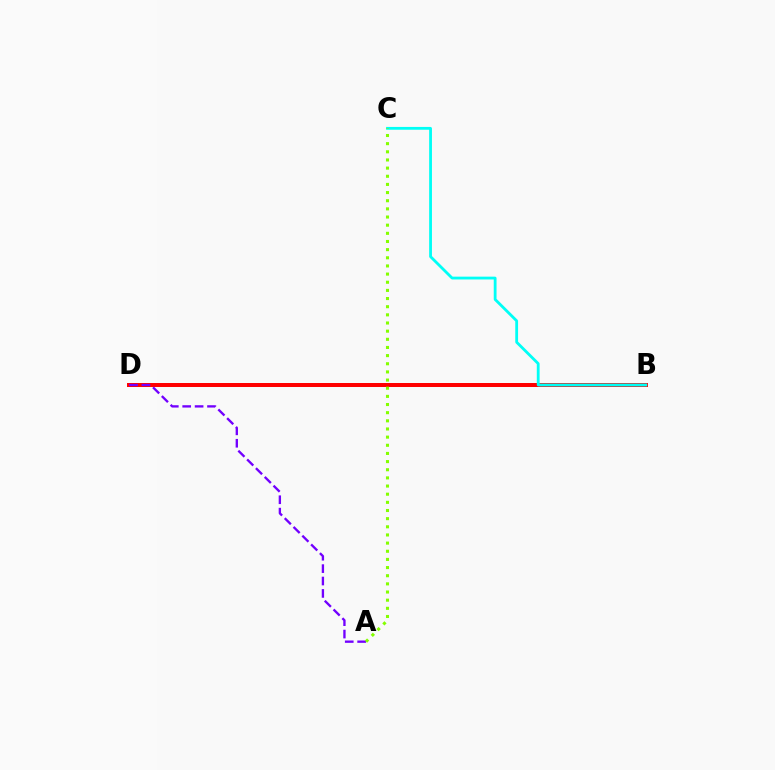{('B', 'D'): [{'color': '#ff0000', 'line_style': 'solid', 'thickness': 2.87}], ('A', 'D'): [{'color': '#7200ff', 'line_style': 'dashed', 'thickness': 1.68}], ('B', 'C'): [{'color': '#00fff6', 'line_style': 'solid', 'thickness': 2.02}], ('A', 'C'): [{'color': '#84ff00', 'line_style': 'dotted', 'thickness': 2.21}]}